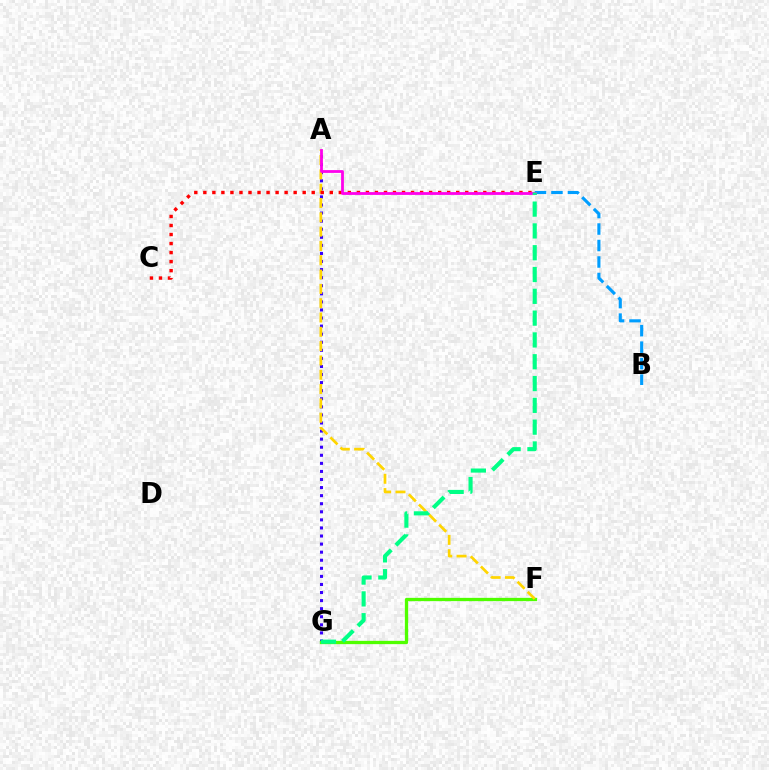{('A', 'G'): [{'color': '#3700ff', 'line_style': 'dotted', 'thickness': 2.19}], ('B', 'E'): [{'color': '#009eff', 'line_style': 'dashed', 'thickness': 2.24}], ('F', 'G'): [{'color': '#4fff00', 'line_style': 'solid', 'thickness': 2.36}], ('A', 'F'): [{'color': '#ffd500', 'line_style': 'dashed', 'thickness': 1.94}], ('C', 'E'): [{'color': '#ff0000', 'line_style': 'dotted', 'thickness': 2.45}], ('A', 'E'): [{'color': '#ff00ed', 'line_style': 'solid', 'thickness': 2.01}], ('E', 'G'): [{'color': '#00ff86', 'line_style': 'dashed', 'thickness': 2.96}]}